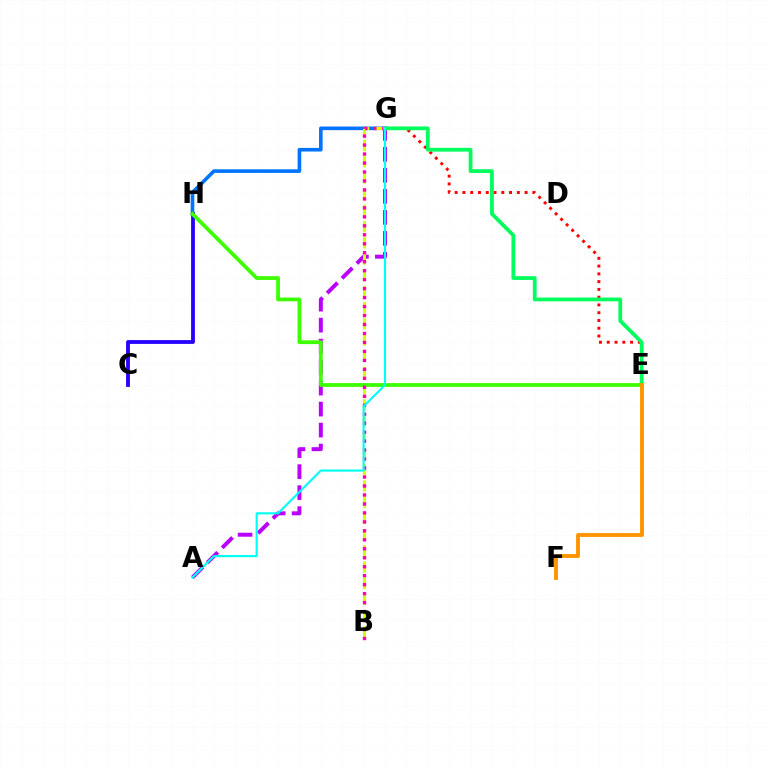{('G', 'H'): [{'color': '#0074ff', 'line_style': 'solid', 'thickness': 2.61}], ('E', 'G'): [{'color': '#ff0000', 'line_style': 'dotted', 'thickness': 2.11}, {'color': '#00ff5c', 'line_style': 'solid', 'thickness': 2.71}], ('A', 'G'): [{'color': '#b900ff', 'line_style': 'dashed', 'thickness': 2.85}, {'color': '#00fff6', 'line_style': 'solid', 'thickness': 1.55}], ('B', 'G'): [{'color': '#d1ff00', 'line_style': 'dashed', 'thickness': 2.2}, {'color': '#ff00ac', 'line_style': 'dotted', 'thickness': 2.44}], ('C', 'H'): [{'color': '#2500ff', 'line_style': 'solid', 'thickness': 2.74}], ('E', 'H'): [{'color': '#3dff00', 'line_style': 'solid', 'thickness': 2.72}], ('E', 'F'): [{'color': '#ff9400', 'line_style': 'solid', 'thickness': 2.78}]}